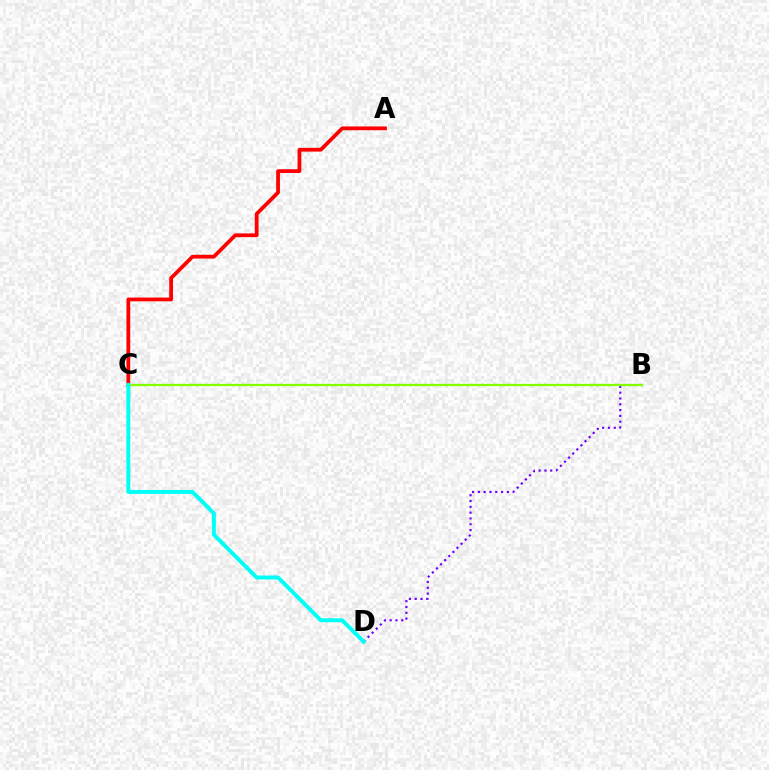{('B', 'D'): [{'color': '#7200ff', 'line_style': 'dotted', 'thickness': 1.58}], ('A', 'C'): [{'color': '#ff0000', 'line_style': 'solid', 'thickness': 2.71}], ('B', 'C'): [{'color': '#84ff00', 'line_style': 'solid', 'thickness': 1.65}], ('C', 'D'): [{'color': '#00fff6', 'line_style': 'solid', 'thickness': 2.84}]}